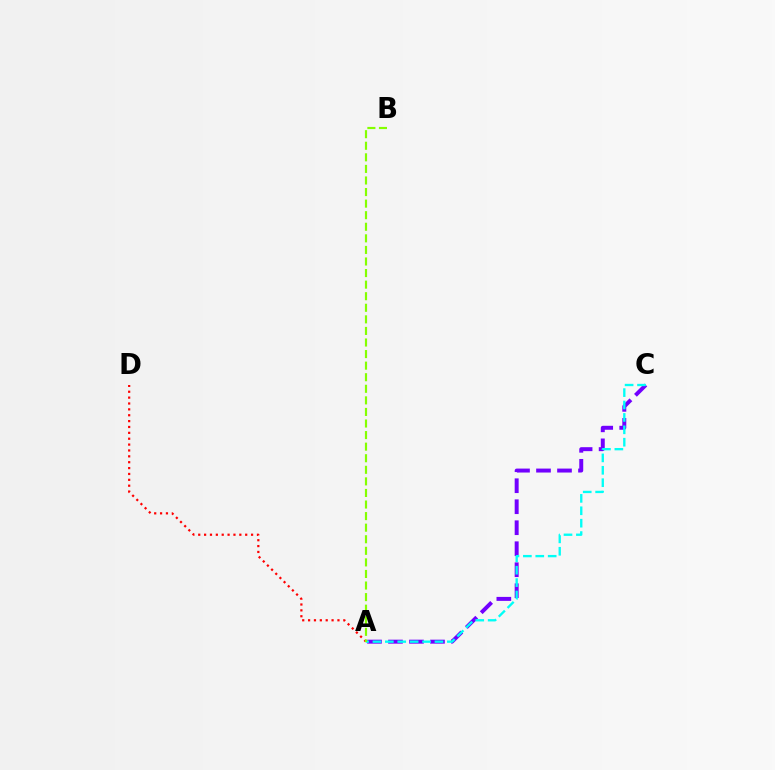{('A', 'D'): [{'color': '#ff0000', 'line_style': 'dotted', 'thickness': 1.6}], ('A', 'C'): [{'color': '#7200ff', 'line_style': 'dashed', 'thickness': 2.85}, {'color': '#00fff6', 'line_style': 'dashed', 'thickness': 1.68}], ('A', 'B'): [{'color': '#84ff00', 'line_style': 'dashed', 'thickness': 1.57}]}